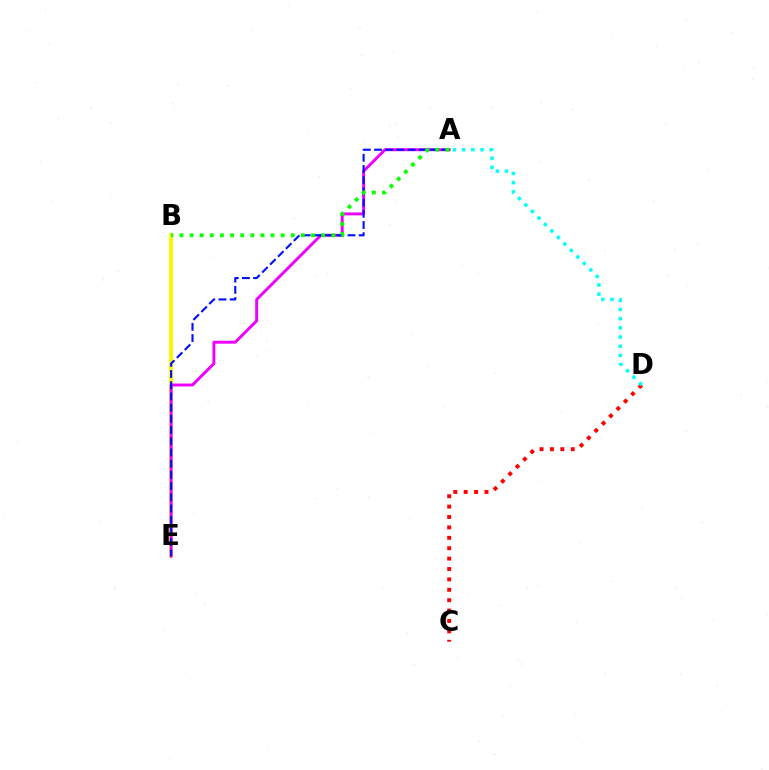{('B', 'E'): [{'color': '#fcf500', 'line_style': 'solid', 'thickness': 2.83}], ('A', 'E'): [{'color': '#ee00ff', 'line_style': 'solid', 'thickness': 2.11}, {'color': '#0010ff', 'line_style': 'dashed', 'thickness': 1.52}], ('C', 'D'): [{'color': '#ff0000', 'line_style': 'dotted', 'thickness': 2.82}], ('A', 'B'): [{'color': '#08ff00', 'line_style': 'dotted', 'thickness': 2.75}], ('A', 'D'): [{'color': '#00fff6', 'line_style': 'dotted', 'thickness': 2.49}]}